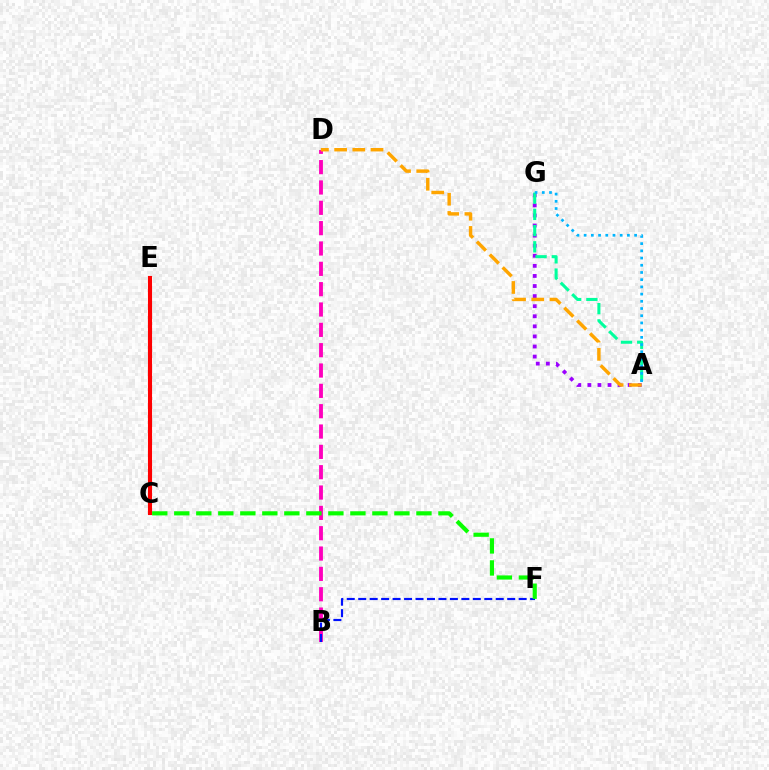{('A', 'G'): [{'color': '#9b00ff', 'line_style': 'dotted', 'thickness': 2.74}, {'color': '#00ff9d', 'line_style': 'dashed', 'thickness': 2.2}, {'color': '#00b5ff', 'line_style': 'dotted', 'thickness': 1.96}], ('B', 'D'): [{'color': '#ff00bd', 'line_style': 'dashed', 'thickness': 2.76}], ('A', 'D'): [{'color': '#ffa500', 'line_style': 'dashed', 'thickness': 2.47}], ('C', 'E'): [{'color': '#b3ff00', 'line_style': 'dashed', 'thickness': 1.94}, {'color': '#ff0000', 'line_style': 'solid', 'thickness': 2.95}], ('B', 'F'): [{'color': '#0010ff', 'line_style': 'dashed', 'thickness': 1.56}], ('C', 'F'): [{'color': '#08ff00', 'line_style': 'dashed', 'thickness': 2.99}]}